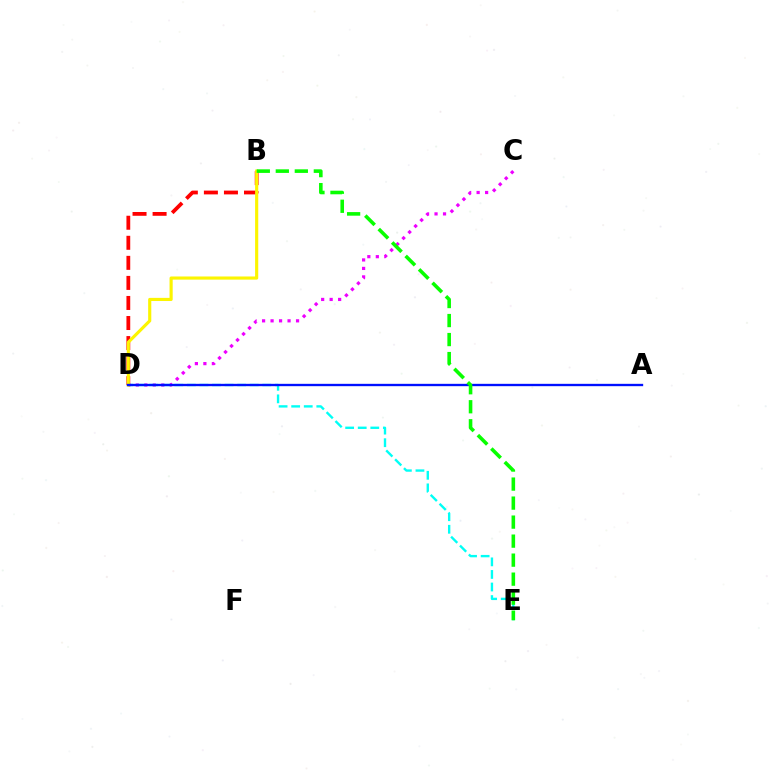{('C', 'D'): [{'color': '#ee00ff', 'line_style': 'dotted', 'thickness': 2.31}], ('B', 'D'): [{'color': '#ff0000', 'line_style': 'dashed', 'thickness': 2.72}, {'color': '#fcf500', 'line_style': 'solid', 'thickness': 2.26}], ('D', 'E'): [{'color': '#00fff6', 'line_style': 'dashed', 'thickness': 1.71}], ('A', 'D'): [{'color': '#0010ff', 'line_style': 'solid', 'thickness': 1.69}], ('B', 'E'): [{'color': '#08ff00', 'line_style': 'dashed', 'thickness': 2.58}]}